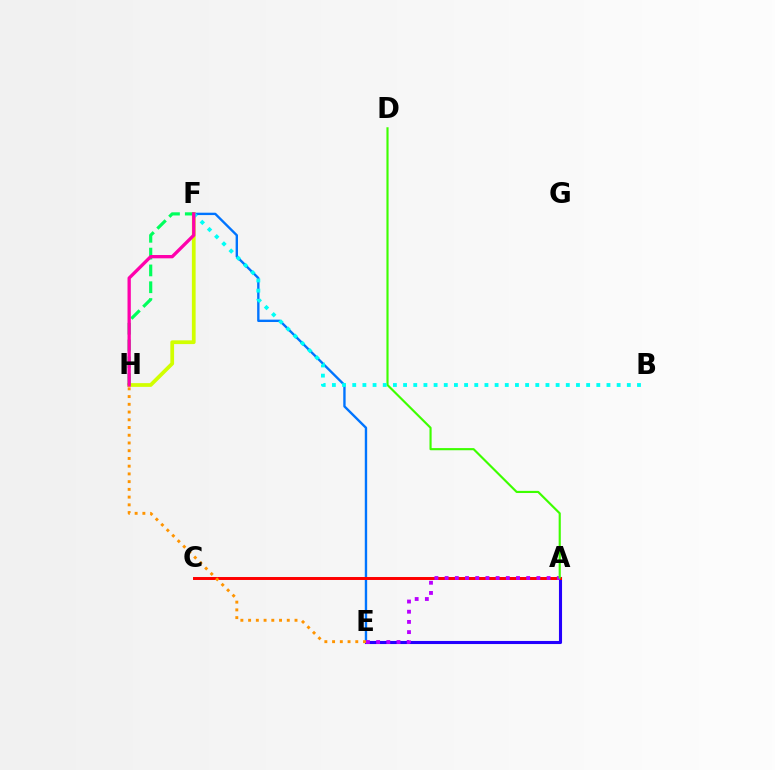{('A', 'E'): [{'color': '#2500ff', 'line_style': 'solid', 'thickness': 2.23}, {'color': '#b900ff', 'line_style': 'dotted', 'thickness': 2.77}], ('E', 'F'): [{'color': '#0074ff', 'line_style': 'solid', 'thickness': 1.71}], ('A', 'C'): [{'color': '#ff0000', 'line_style': 'solid', 'thickness': 2.13}], ('E', 'H'): [{'color': '#ff9400', 'line_style': 'dotted', 'thickness': 2.1}], ('F', 'H'): [{'color': '#d1ff00', 'line_style': 'solid', 'thickness': 2.7}, {'color': '#00ff5c', 'line_style': 'dashed', 'thickness': 2.28}, {'color': '#ff00ac', 'line_style': 'solid', 'thickness': 2.38}], ('A', 'D'): [{'color': '#3dff00', 'line_style': 'solid', 'thickness': 1.55}], ('B', 'F'): [{'color': '#00fff6', 'line_style': 'dotted', 'thickness': 2.76}]}